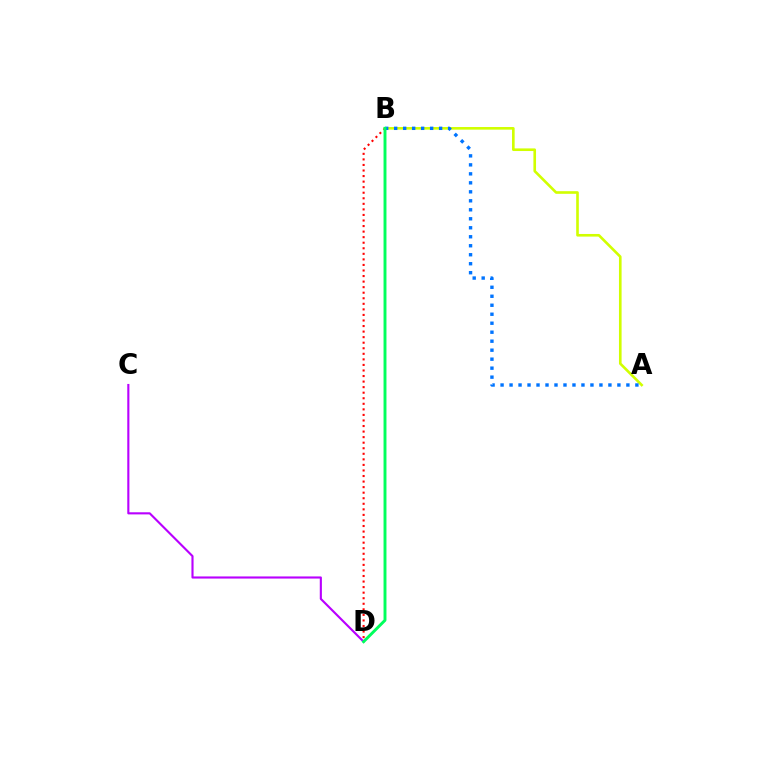{('B', 'D'): [{'color': '#ff0000', 'line_style': 'dotted', 'thickness': 1.51}, {'color': '#00ff5c', 'line_style': 'solid', 'thickness': 2.1}], ('A', 'B'): [{'color': '#d1ff00', 'line_style': 'solid', 'thickness': 1.89}, {'color': '#0074ff', 'line_style': 'dotted', 'thickness': 2.44}], ('C', 'D'): [{'color': '#b900ff', 'line_style': 'solid', 'thickness': 1.53}]}